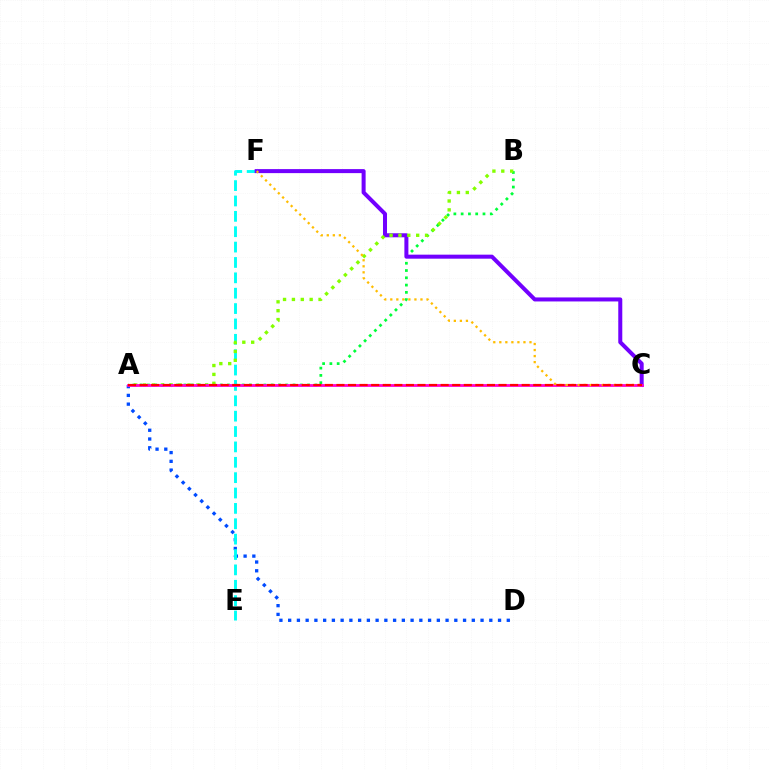{('A', 'D'): [{'color': '#004bff', 'line_style': 'dotted', 'thickness': 2.38}], ('A', 'B'): [{'color': '#00ff39', 'line_style': 'dotted', 'thickness': 1.98}, {'color': '#84ff00', 'line_style': 'dotted', 'thickness': 2.41}], ('E', 'F'): [{'color': '#00fff6', 'line_style': 'dashed', 'thickness': 2.09}], ('C', 'F'): [{'color': '#7200ff', 'line_style': 'solid', 'thickness': 2.89}, {'color': '#ffbd00', 'line_style': 'dotted', 'thickness': 1.64}], ('A', 'C'): [{'color': '#ff00cf', 'line_style': 'solid', 'thickness': 2.0}, {'color': '#ff0000', 'line_style': 'dashed', 'thickness': 1.57}]}